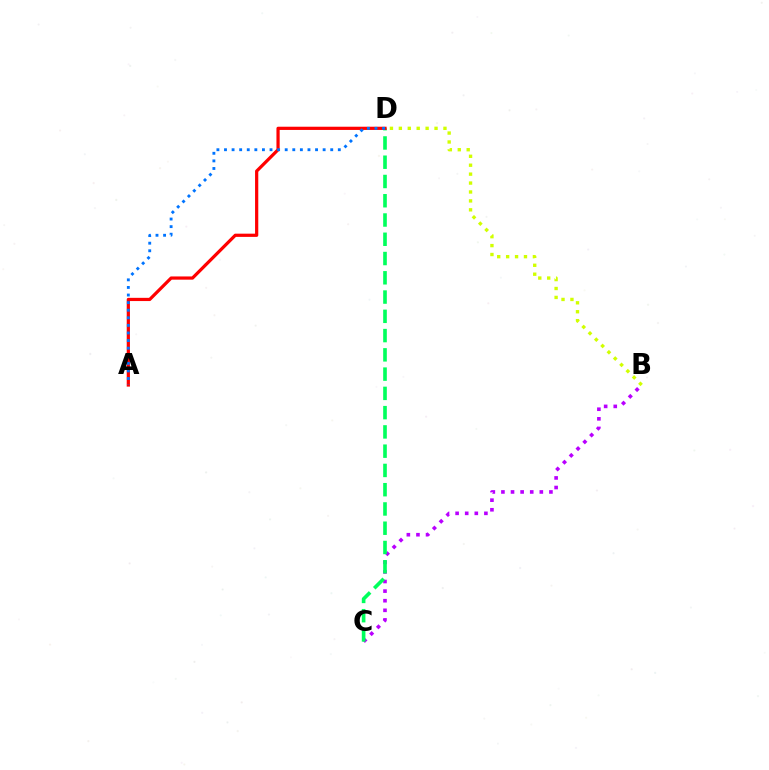{('B', 'C'): [{'color': '#b900ff', 'line_style': 'dotted', 'thickness': 2.61}], ('C', 'D'): [{'color': '#00ff5c', 'line_style': 'dashed', 'thickness': 2.62}], ('A', 'D'): [{'color': '#ff0000', 'line_style': 'solid', 'thickness': 2.32}, {'color': '#0074ff', 'line_style': 'dotted', 'thickness': 2.06}], ('B', 'D'): [{'color': '#d1ff00', 'line_style': 'dotted', 'thickness': 2.42}]}